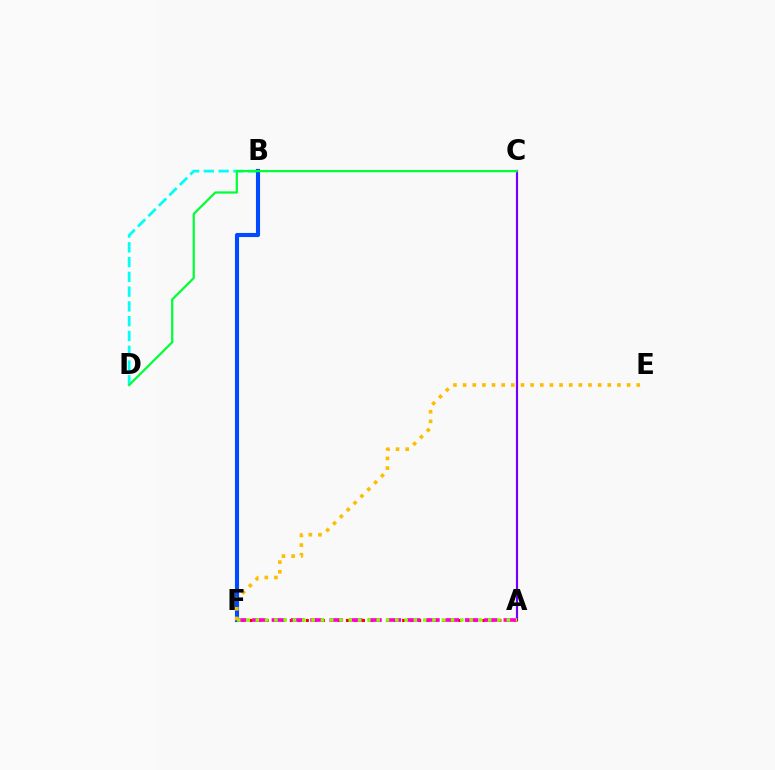{('A', 'C'): [{'color': '#7200ff', 'line_style': 'solid', 'thickness': 1.57}], ('B', 'D'): [{'color': '#00fff6', 'line_style': 'dashed', 'thickness': 2.01}], ('B', 'F'): [{'color': '#004bff', 'line_style': 'solid', 'thickness': 2.96}], ('A', 'F'): [{'color': '#ff0000', 'line_style': 'dotted', 'thickness': 2.18}, {'color': '#ff00cf', 'line_style': 'dashed', 'thickness': 2.63}, {'color': '#84ff00', 'line_style': 'dotted', 'thickness': 2.53}], ('C', 'D'): [{'color': '#00ff39', 'line_style': 'solid', 'thickness': 1.62}], ('E', 'F'): [{'color': '#ffbd00', 'line_style': 'dotted', 'thickness': 2.62}]}